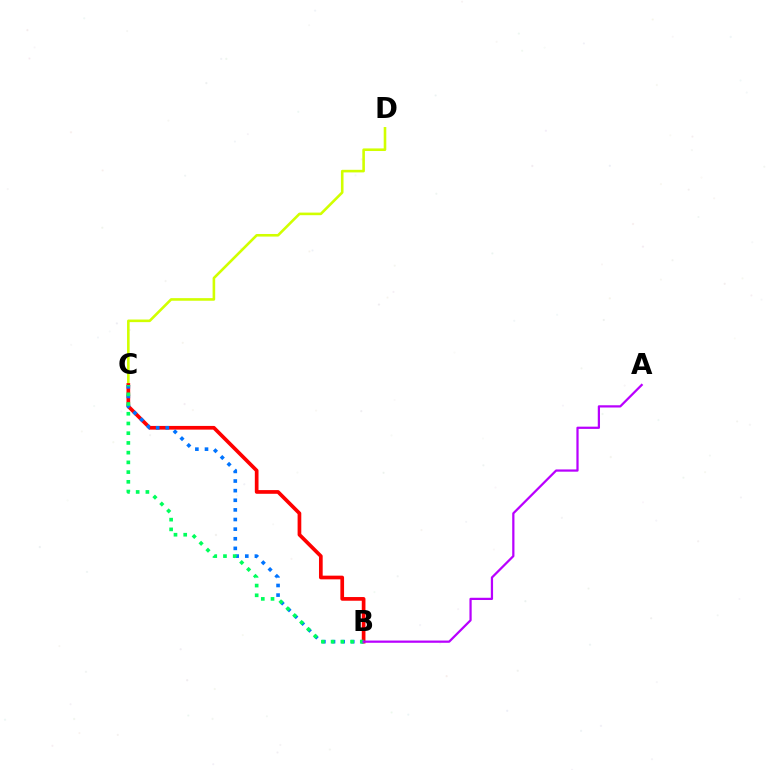{('C', 'D'): [{'color': '#d1ff00', 'line_style': 'solid', 'thickness': 1.87}], ('B', 'C'): [{'color': '#ff0000', 'line_style': 'solid', 'thickness': 2.66}, {'color': '#0074ff', 'line_style': 'dotted', 'thickness': 2.61}, {'color': '#00ff5c', 'line_style': 'dotted', 'thickness': 2.64}], ('A', 'B'): [{'color': '#b900ff', 'line_style': 'solid', 'thickness': 1.61}]}